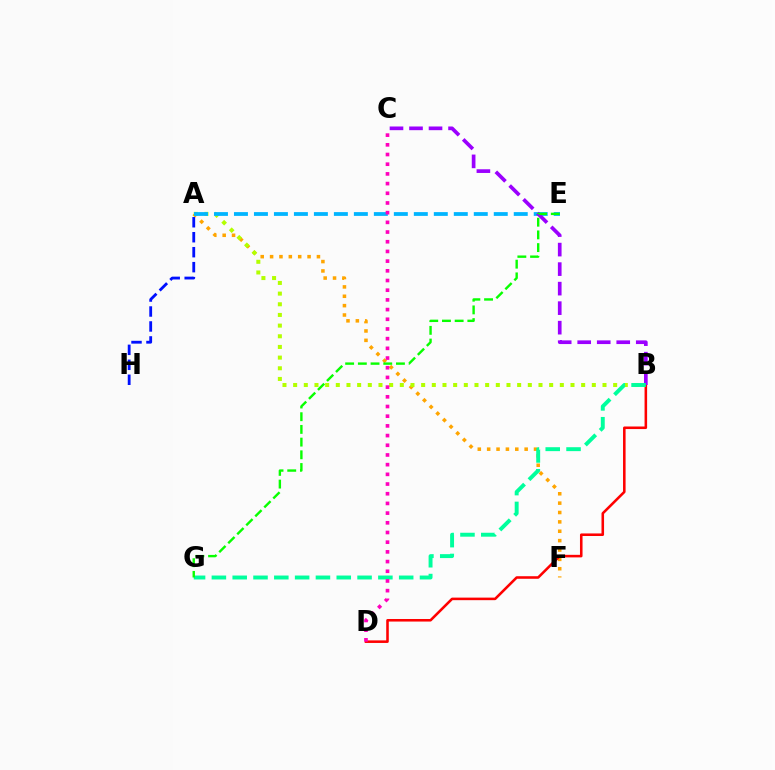{('A', 'F'): [{'color': '#ffa500', 'line_style': 'dotted', 'thickness': 2.55}], ('A', 'B'): [{'color': '#b3ff00', 'line_style': 'dotted', 'thickness': 2.9}], ('A', 'E'): [{'color': '#00b5ff', 'line_style': 'dashed', 'thickness': 2.71}], ('B', 'D'): [{'color': '#ff0000', 'line_style': 'solid', 'thickness': 1.84}], ('A', 'H'): [{'color': '#0010ff', 'line_style': 'dashed', 'thickness': 2.03}], ('B', 'C'): [{'color': '#9b00ff', 'line_style': 'dashed', 'thickness': 2.65}], ('B', 'G'): [{'color': '#00ff9d', 'line_style': 'dashed', 'thickness': 2.83}], ('C', 'D'): [{'color': '#ff00bd', 'line_style': 'dotted', 'thickness': 2.63}], ('E', 'G'): [{'color': '#08ff00', 'line_style': 'dashed', 'thickness': 1.73}]}